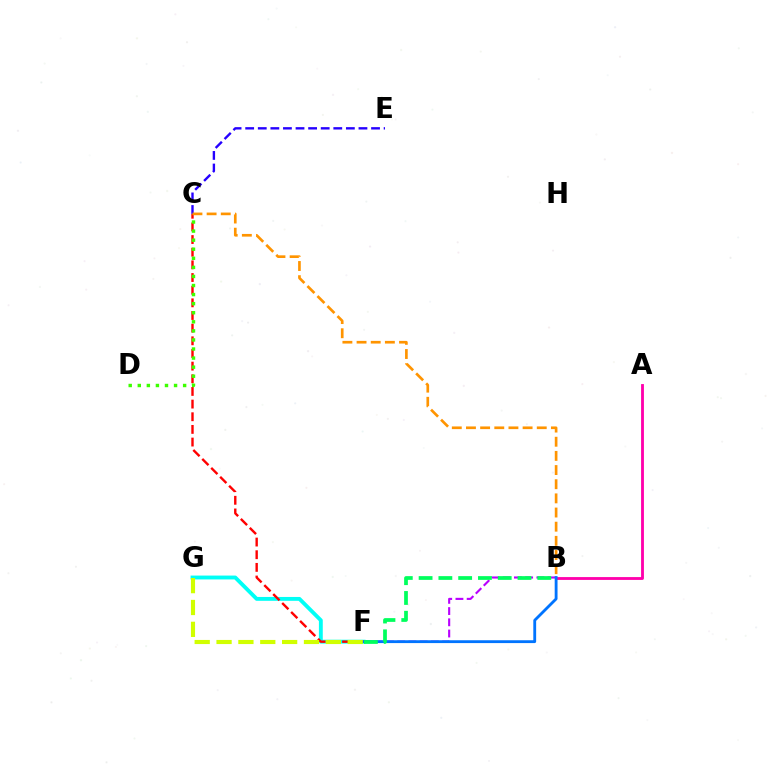{('A', 'B'): [{'color': '#ff00ac', 'line_style': 'solid', 'thickness': 2.04}], ('B', 'F'): [{'color': '#b900ff', 'line_style': 'dashed', 'thickness': 1.52}, {'color': '#0074ff', 'line_style': 'solid', 'thickness': 2.04}, {'color': '#00ff5c', 'line_style': 'dashed', 'thickness': 2.69}], ('F', 'G'): [{'color': '#00fff6', 'line_style': 'solid', 'thickness': 2.78}, {'color': '#d1ff00', 'line_style': 'dashed', 'thickness': 2.97}], ('C', 'F'): [{'color': '#ff0000', 'line_style': 'dashed', 'thickness': 1.72}], ('C', 'D'): [{'color': '#3dff00', 'line_style': 'dotted', 'thickness': 2.46}], ('C', 'E'): [{'color': '#2500ff', 'line_style': 'dashed', 'thickness': 1.71}], ('B', 'C'): [{'color': '#ff9400', 'line_style': 'dashed', 'thickness': 1.92}]}